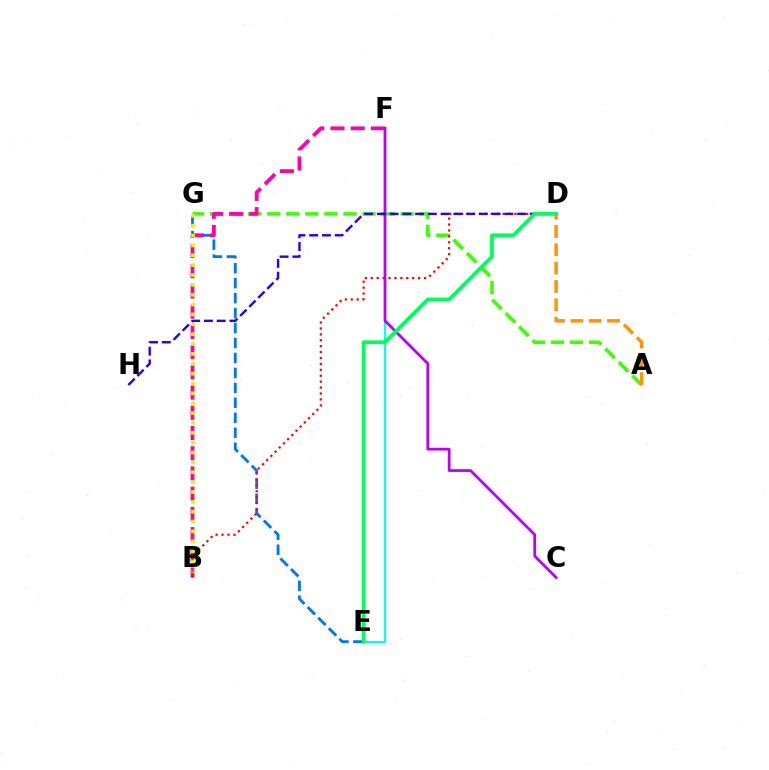{('E', 'G'): [{'color': '#0074ff', 'line_style': 'dashed', 'thickness': 2.03}], ('A', 'G'): [{'color': '#3dff00', 'line_style': 'dashed', 'thickness': 2.59}], ('B', 'F'): [{'color': '#ff00ac', 'line_style': 'dashed', 'thickness': 2.75}], ('E', 'F'): [{'color': '#00fff6', 'line_style': 'solid', 'thickness': 1.55}], ('B', 'G'): [{'color': '#d1ff00', 'line_style': 'dotted', 'thickness': 2.68}], ('C', 'F'): [{'color': '#b900ff', 'line_style': 'solid', 'thickness': 2.0}], ('B', 'D'): [{'color': '#ff0000', 'line_style': 'dotted', 'thickness': 1.61}], ('D', 'H'): [{'color': '#2500ff', 'line_style': 'dashed', 'thickness': 1.73}], ('A', 'D'): [{'color': '#ff9400', 'line_style': 'dashed', 'thickness': 2.49}], ('D', 'E'): [{'color': '#00ff5c', 'line_style': 'solid', 'thickness': 2.71}]}